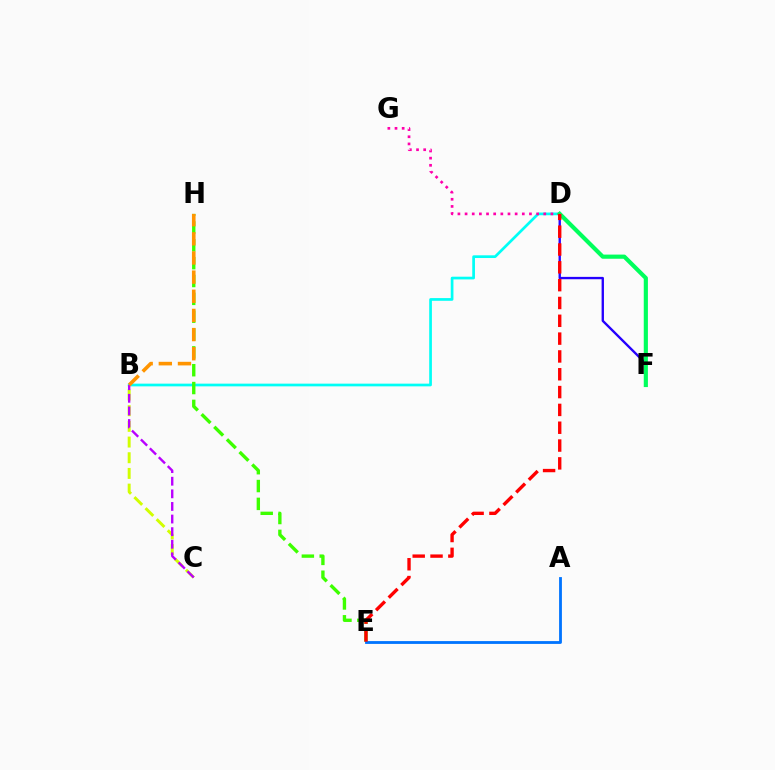{('B', 'C'): [{'color': '#d1ff00', 'line_style': 'dashed', 'thickness': 2.13}, {'color': '#b900ff', 'line_style': 'dashed', 'thickness': 1.71}], ('B', 'D'): [{'color': '#00fff6', 'line_style': 'solid', 'thickness': 1.95}], ('D', 'G'): [{'color': '#ff00ac', 'line_style': 'dotted', 'thickness': 1.94}], ('E', 'H'): [{'color': '#3dff00', 'line_style': 'dashed', 'thickness': 2.42}], ('A', 'E'): [{'color': '#0074ff', 'line_style': 'solid', 'thickness': 2.03}], ('D', 'F'): [{'color': '#2500ff', 'line_style': 'solid', 'thickness': 1.7}, {'color': '#00ff5c', 'line_style': 'solid', 'thickness': 2.99}], ('D', 'E'): [{'color': '#ff0000', 'line_style': 'dashed', 'thickness': 2.42}], ('B', 'H'): [{'color': '#ff9400', 'line_style': 'dashed', 'thickness': 2.6}]}